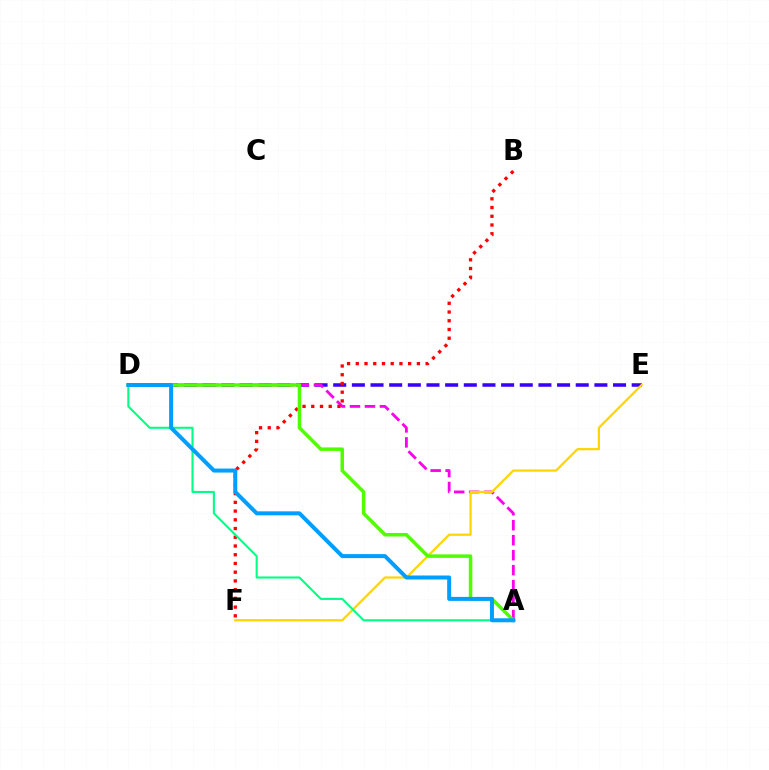{('D', 'E'): [{'color': '#3700ff', 'line_style': 'dashed', 'thickness': 2.53}], ('A', 'D'): [{'color': '#ff00ed', 'line_style': 'dashed', 'thickness': 2.03}, {'color': '#00ff86', 'line_style': 'solid', 'thickness': 1.5}, {'color': '#4fff00', 'line_style': 'solid', 'thickness': 2.52}, {'color': '#009eff', 'line_style': 'solid', 'thickness': 2.88}], ('E', 'F'): [{'color': '#ffd500', 'line_style': 'solid', 'thickness': 1.6}], ('B', 'F'): [{'color': '#ff0000', 'line_style': 'dotted', 'thickness': 2.37}]}